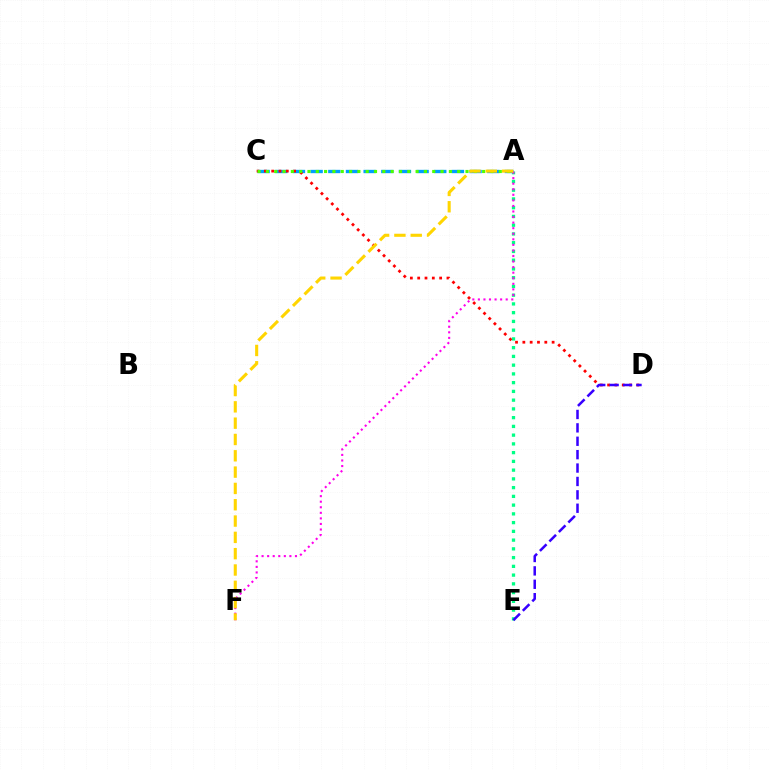{('A', 'E'): [{'color': '#00ff86', 'line_style': 'dotted', 'thickness': 2.38}], ('A', 'C'): [{'color': '#009eff', 'line_style': 'dashed', 'thickness': 2.4}, {'color': '#4fff00', 'line_style': 'dotted', 'thickness': 2.26}], ('C', 'D'): [{'color': '#ff0000', 'line_style': 'dotted', 'thickness': 1.99}], ('A', 'F'): [{'color': '#ff00ed', 'line_style': 'dotted', 'thickness': 1.51}, {'color': '#ffd500', 'line_style': 'dashed', 'thickness': 2.22}], ('D', 'E'): [{'color': '#3700ff', 'line_style': 'dashed', 'thickness': 1.82}]}